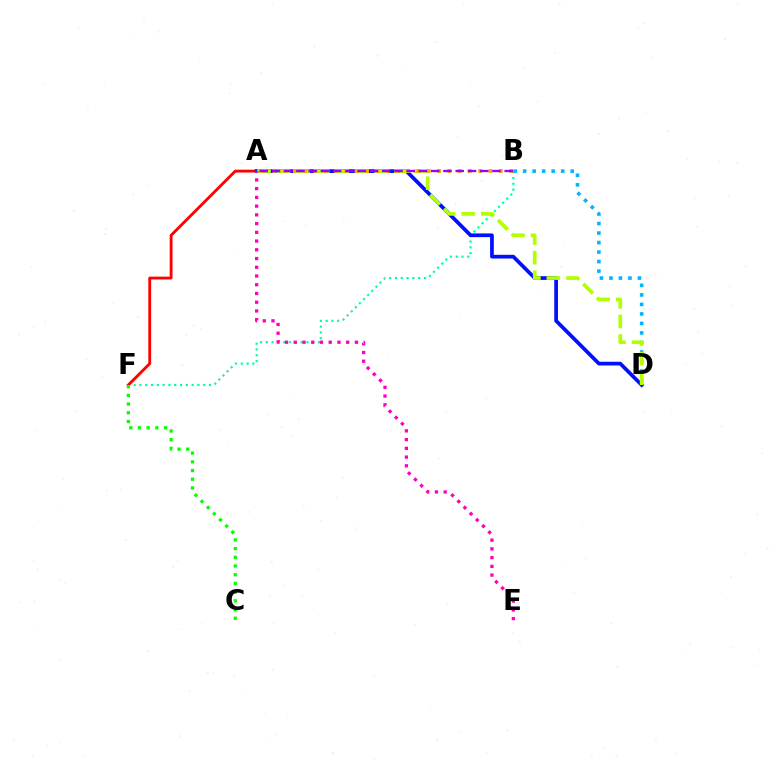{('B', 'F'): [{'color': '#00ff9d', 'line_style': 'dotted', 'thickness': 1.58}], ('A', 'F'): [{'color': '#ff0000', 'line_style': 'solid', 'thickness': 2.05}], ('B', 'D'): [{'color': '#00b5ff', 'line_style': 'dotted', 'thickness': 2.58}], ('A', 'D'): [{'color': '#0010ff', 'line_style': 'solid', 'thickness': 2.68}, {'color': '#b3ff00', 'line_style': 'dashed', 'thickness': 2.65}], ('A', 'B'): [{'color': '#ffa500', 'line_style': 'dotted', 'thickness': 2.8}, {'color': '#9b00ff', 'line_style': 'dashed', 'thickness': 1.66}], ('A', 'E'): [{'color': '#ff00bd', 'line_style': 'dotted', 'thickness': 2.37}], ('C', 'F'): [{'color': '#08ff00', 'line_style': 'dotted', 'thickness': 2.37}]}